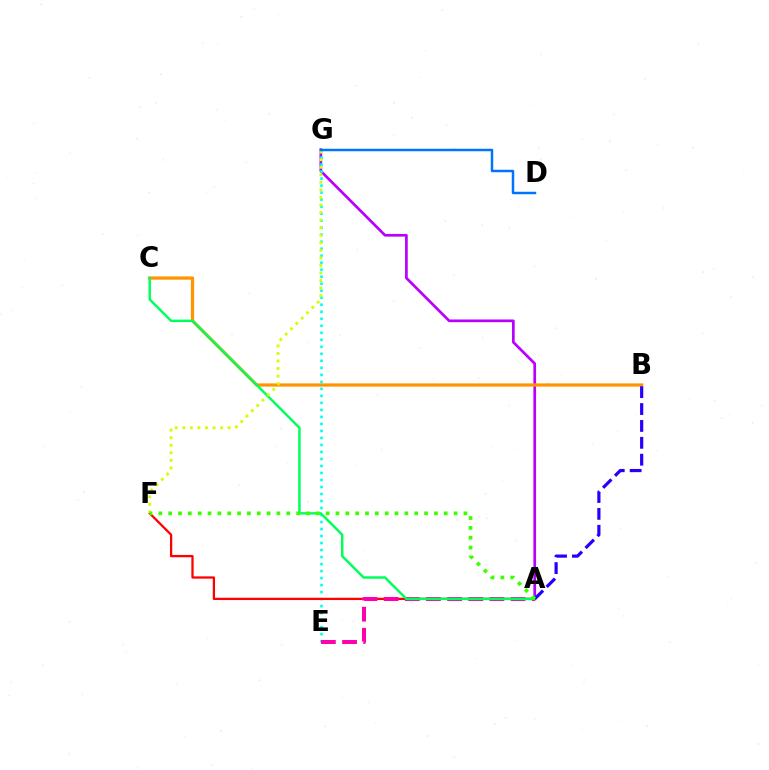{('A', 'G'): [{'color': '#b900ff', 'line_style': 'solid', 'thickness': 1.95}], ('E', 'G'): [{'color': '#00fff6', 'line_style': 'dotted', 'thickness': 1.9}], ('B', 'C'): [{'color': '#ff9400', 'line_style': 'solid', 'thickness': 2.33}], ('A', 'F'): [{'color': '#ff0000', 'line_style': 'solid', 'thickness': 1.64}, {'color': '#3dff00', 'line_style': 'dotted', 'thickness': 2.67}], ('A', 'E'): [{'color': '#ff00ac', 'line_style': 'dashed', 'thickness': 2.87}], ('A', 'C'): [{'color': '#00ff5c', 'line_style': 'solid', 'thickness': 1.77}], ('A', 'B'): [{'color': '#2500ff', 'line_style': 'dashed', 'thickness': 2.29}], ('F', 'G'): [{'color': '#d1ff00', 'line_style': 'dotted', 'thickness': 2.05}], ('D', 'G'): [{'color': '#0074ff', 'line_style': 'solid', 'thickness': 1.78}]}